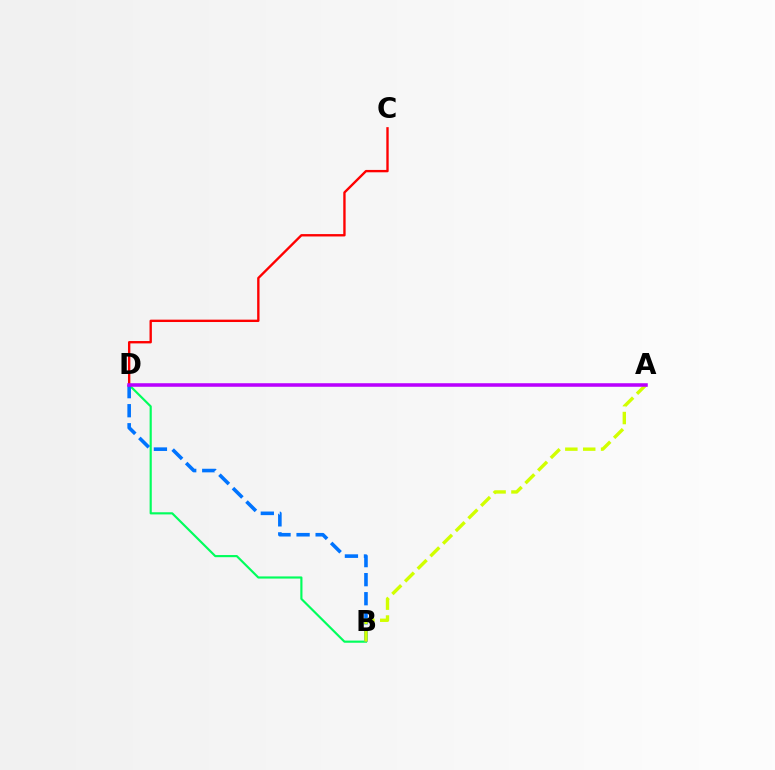{('B', 'D'): [{'color': '#00ff5c', 'line_style': 'solid', 'thickness': 1.55}, {'color': '#0074ff', 'line_style': 'dashed', 'thickness': 2.59}], ('C', 'D'): [{'color': '#ff0000', 'line_style': 'solid', 'thickness': 1.7}], ('A', 'B'): [{'color': '#d1ff00', 'line_style': 'dashed', 'thickness': 2.43}], ('A', 'D'): [{'color': '#b900ff', 'line_style': 'solid', 'thickness': 2.55}]}